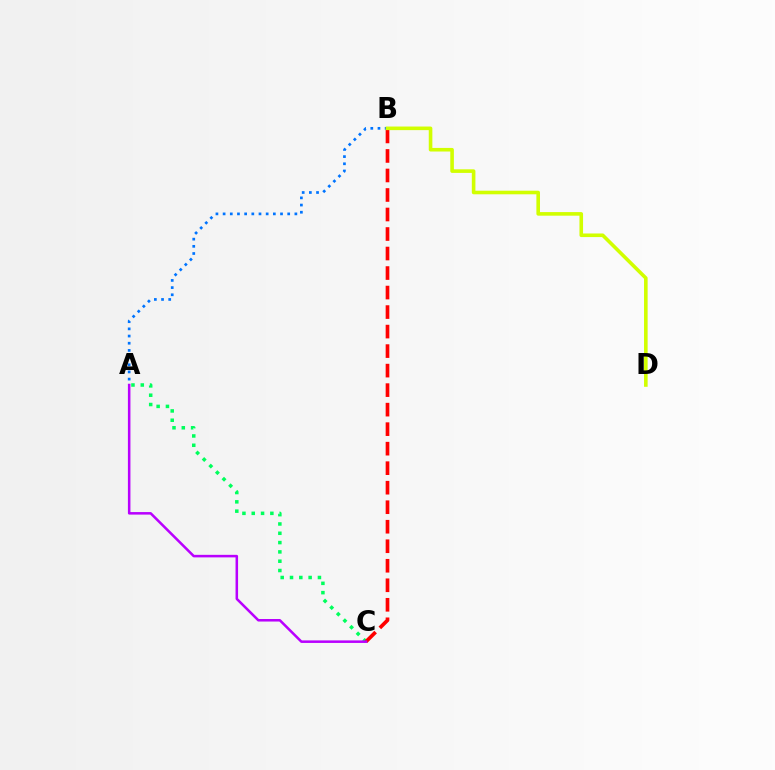{('A', 'B'): [{'color': '#0074ff', 'line_style': 'dotted', 'thickness': 1.95}], ('A', 'C'): [{'color': '#00ff5c', 'line_style': 'dotted', 'thickness': 2.53}, {'color': '#b900ff', 'line_style': 'solid', 'thickness': 1.82}], ('B', 'C'): [{'color': '#ff0000', 'line_style': 'dashed', 'thickness': 2.65}], ('B', 'D'): [{'color': '#d1ff00', 'line_style': 'solid', 'thickness': 2.59}]}